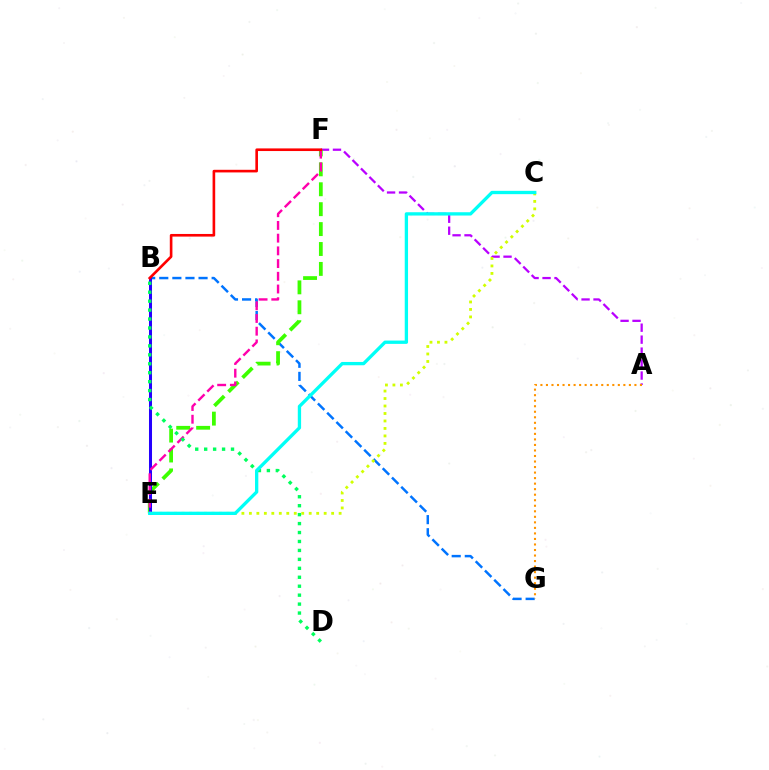{('B', 'G'): [{'color': '#0074ff', 'line_style': 'dashed', 'thickness': 1.78}], ('A', 'F'): [{'color': '#b900ff', 'line_style': 'dashed', 'thickness': 1.63}], ('E', 'F'): [{'color': '#3dff00', 'line_style': 'dashed', 'thickness': 2.71}, {'color': '#ff00ac', 'line_style': 'dashed', 'thickness': 1.73}], ('C', 'E'): [{'color': '#d1ff00', 'line_style': 'dotted', 'thickness': 2.03}, {'color': '#00fff6', 'line_style': 'solid', 'thickness': 2.38}], ('A', 'G'): [{'color': '#ff9400', 'line_style': 'dotted', 'thickness': 1.5}], ('B', 'E'): [{'color': '#2500ff', 'line_style': 'solid', 'thickness': 2.17}], ('B', 'F'): [{'color': '#ff0000', 'line_style': 'solid', 'thickness': 1.89}], ('B', 'D'): [{'color': '#00ff5c', 'line_style': 'dotted', 'thickness': 2.43}]}